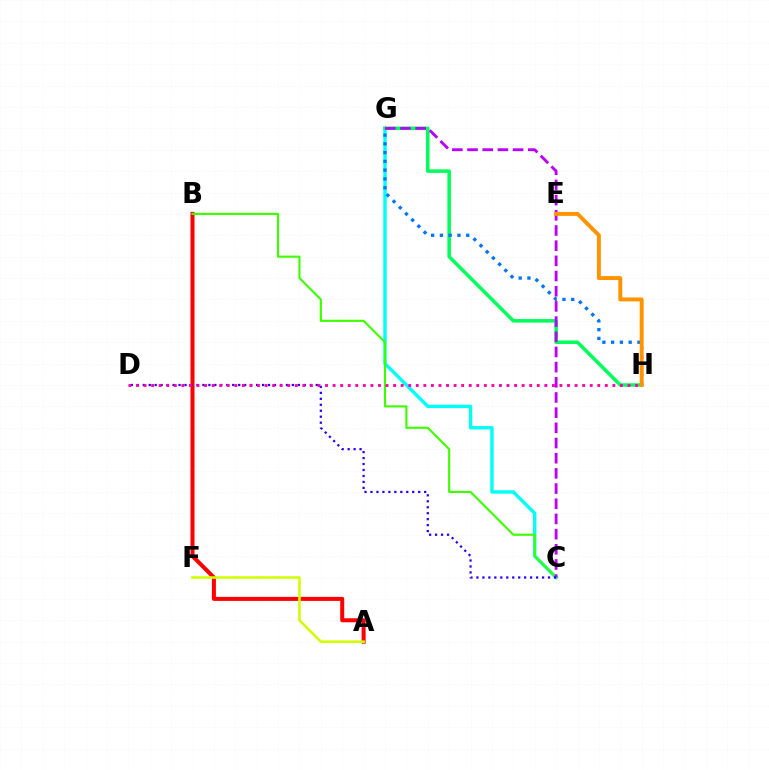{('C', 'G'): [{'color': '#00fff6', 'line_style': 'solid', 'thickness': 2.44}, {'color': '#b900ff', 'line_style': 'dashed', 'thickness': 2.06}], ('G', 'H'): [{'color': '#00ff5c', 'line_style': 'solid', 'thickness': 2.53}, {'color': '#0074ff', 'line_style': 'dotted', 'thickness': 2.38}], ('A', 'B'): [{'color': '#ff0000', 'line_style': 'solid', 'thickness': 2.89}], ('B', 'C'): [{'color': '#3dff00', 'line_style': 'solid', 'thickness': 1.54}], ('C', 'D'): [{'color': '#2500ff', 'line_style': 'dotted', 'thickness': 1.62}], ('D', 'H'): [{'color': '#ff00ac', 'line_style': 'dotted', 'thickness': 2.05}], ('A', 'F'): [{'color': '#d1ff00', 'line_style': 'solid', 'thickness': 1.86}], ('E', 'H'): [{'color': '#ff9400', 'line_style': 'solid', 'thickness': 2.84}]}